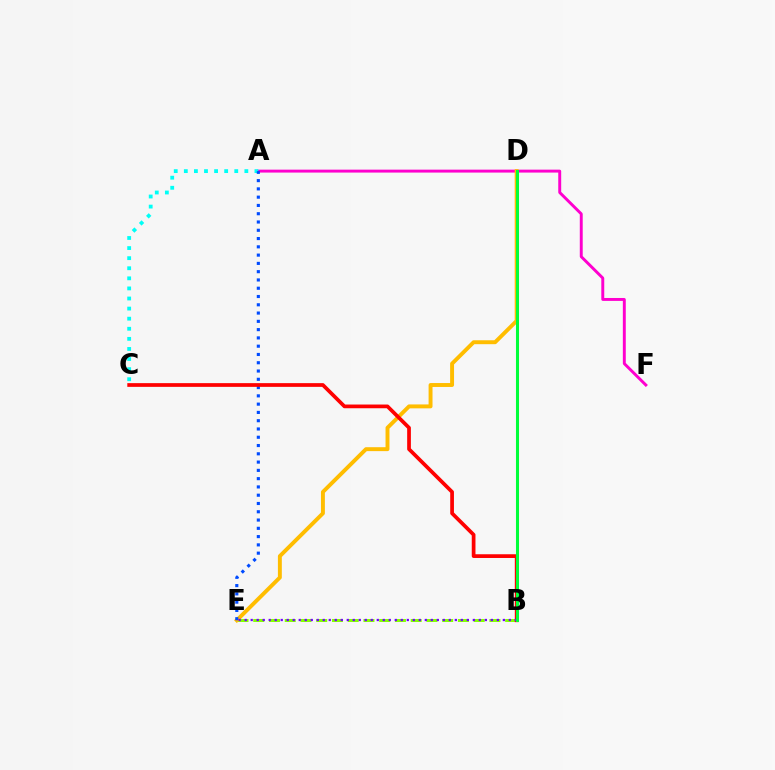{('B', 'E'): [{'color': '#84ff00', 'line_style': 'dashed', 'thickness': 2.14}, {'color': '#7200ff', 'line_style': 'dotted', 'thickness': 1.63}], ('A', 'F'): [{'color': '#ff00cf', 'line_style': 'solid', 'thickness': 2.11}], ('D', 'E'): [{'color': '#ffbd00', 'line_style': 'solid', 'thickness': 2.82}], ('A', 'C'): [{'color': '#00fff6', 'line_style': 'dotted', 'thickness': 2.74}], ('A', 'E'): [{'color': '#004bff', 'line_style': 'dotted', 'thickness': 2.25}], ('B', 'C'): [{'color': '#ff0000', 'line_style': 'solid', 'thickness': 2.68}], ('B', 'D'): [{'color': '#00ff39', 'line_style': 'solid', 'thickness': 2.19}]}